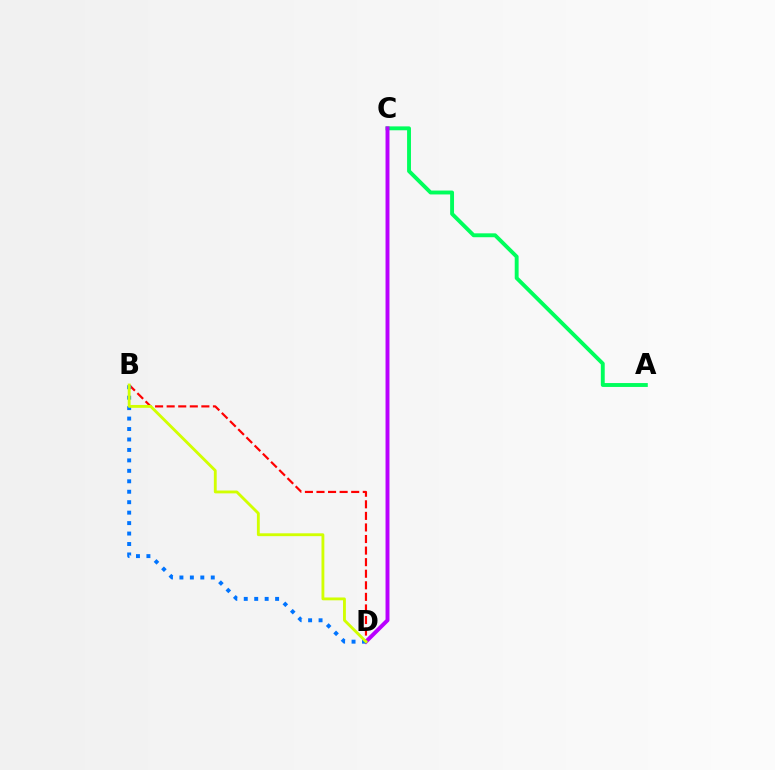{('B', 'D'): [{'color': '#ff0000', 'line_style': 'dashed', 'thickness': 1.57}, {'color': '#0074ff', 'line_style': 'dotted', 'thickness': 2.84}, {'color': '#d1ff00', 'line_style': 'solid', 'thickness': 2.05}], ('A', 'C'): [{'color': '#00ff5c', 'line_style': 'solid', 'thickness': 2.8}], ('C', 'D'): [{'color': '#b900ff', 'line_style': 'solid', 'thickness': 2.83}]}